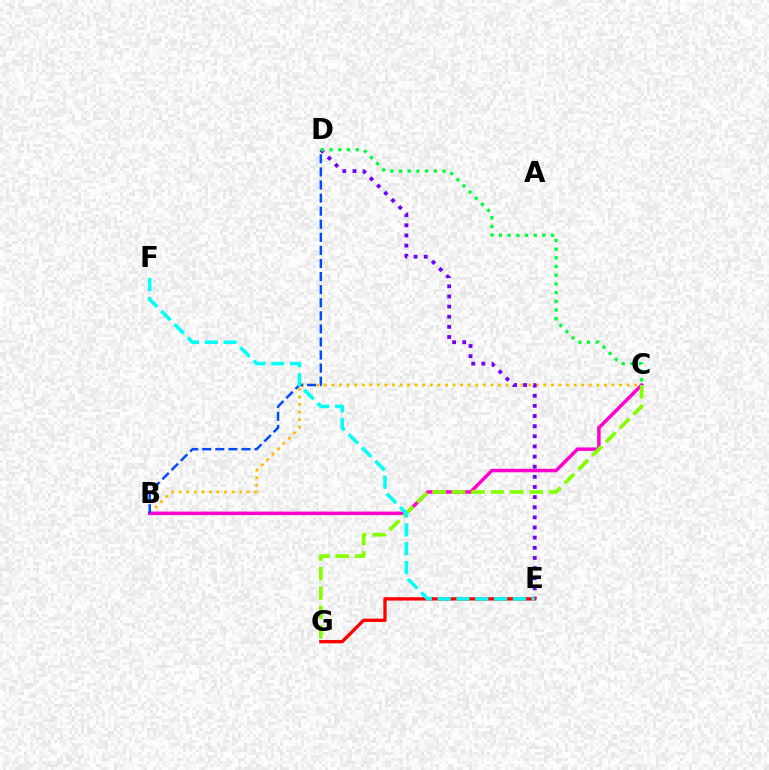{('B', 'C'): [{'color': '#ffbd00', 'line_style': 'dotted', 'thickness': 2.06}, {'color': '#ff00cf', 'line_style': 'solid', 'thickness': 2.51}], ('B', 'D'): [{'color': '#004bff', 'line_style': 'dashed', 'thickness': 1.78}], ('D', 'E'): [{'color': '#7200ff', 'line_style': 'dotted', 'thickness': 2.75}], ('E', 'G'): [{'color': '#ff0000', 'line_style': 'solid', 'thickness': 2.4}], ('C', 'G'): [{'color': '#84ff00', 'line_style': 'dashed', 'thickness': 2.64}], ('E', 'F'): [{'color': '#00fff6', 'line_style': 'dashed', 'thickness': 2.56}], ('C', 'D'): [{'color': '#00ff39', 'line_style': 'dotted', 'thickness': 2.36}]}